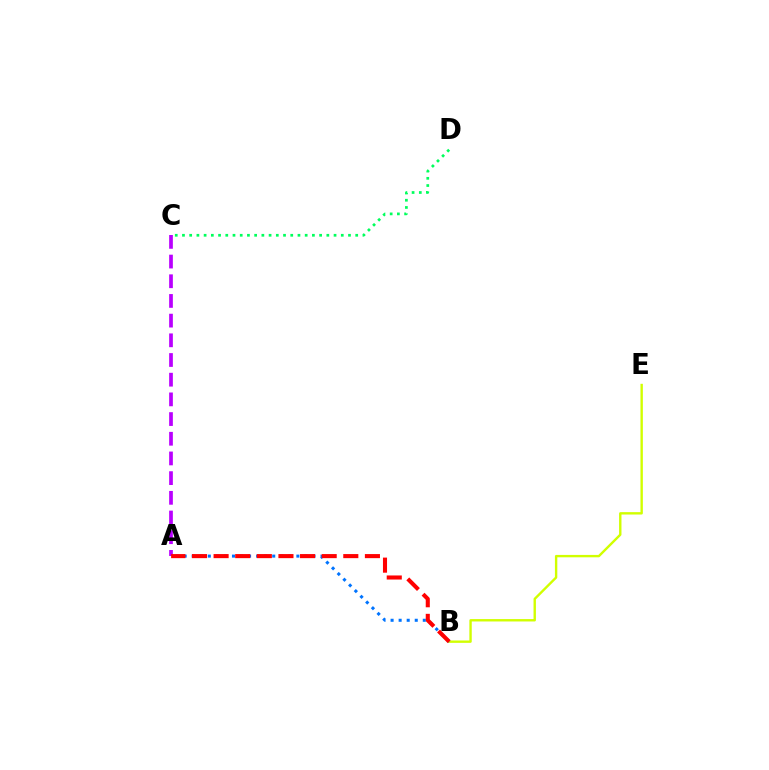{('B', 'E'): [{'color': '#d1ff00', 'line_style': 'solid', 'thickness': 1.72}], ('C', 'D'): [{'color': '#00ff5c', 'line_style': 'dotted', 'thickness': 1.96}], ('A', 'B'): [{'color': '#0074ff', 'line_style': 'dotted', 'thickness': 2.19}, {'color': '#ff0000', 'line_style': 'dashed', 'thickness': 2.94}], ('A', 'C'): [{'color': '#b900ff', 'line_style': 'dashed', 'thickness': 2.67}]}